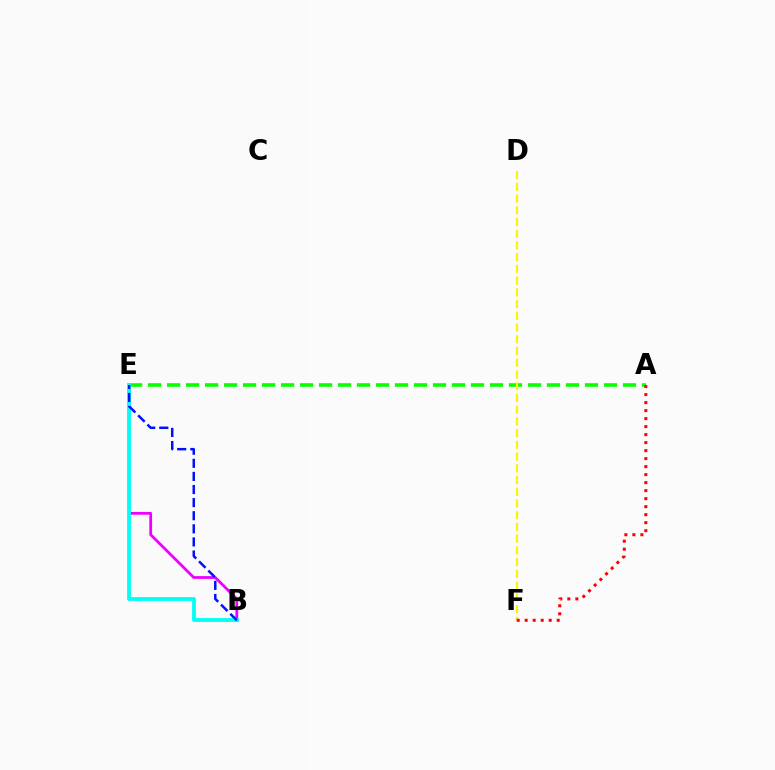{('A', 'E'): [{'color': '#08ff00', 'line_style': 'dashed', 'thickness': 2.58}], ('D', 'F'): [{'color': '#fcf500', 'line_style': 'dashed', 'thickness': 1.59}], ('A', 'F'): [{'color': '#ff0000', 'line_style': 'dotted', 'thickness': 2.17}], ('B', 'E'): [{'color': '#ee00ff', 'line_style': 'solid', 'thickness': 2.0}, {'color': '#00fff6', 'line_style': 'solid', 'thickness': 2.75}, {'color': '#0010ff', 'line_style': 'dashed', 'thickness': 1.78}]}